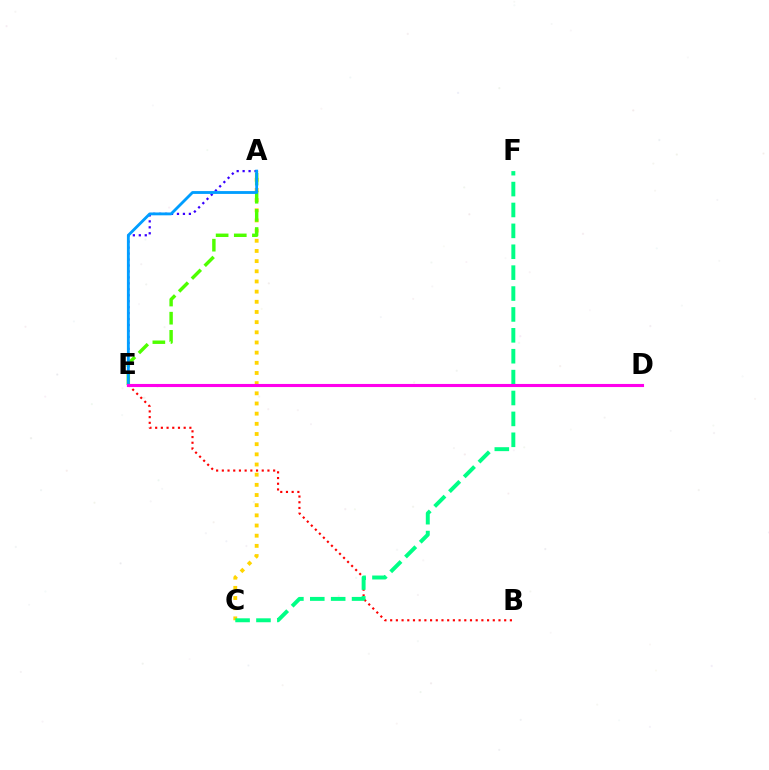{('B', 'E'): [{'color': '#ff0000', 'line_style': 'dotted', 'thickness': 1.55}], ('A', 'C'): [{'color': '#ffd500', 'line_style': 'dotted', 'thickness': 2.76}], ('C', 'F'): [{'color': '#00ff86', 'line_style': 'dashed', 'thickness': 2.84}], ('A', 'E'): [{'color': '#3700ff', 'line_style': 'dotted', 'thickness': 1.62}, {'color': '#4fff00', 'line_style': 'dashed', 'thickness': 2.46}, {'color': '#009eff', 'line_style': 'solid', 'thickness': 2.04}], ('D', 'E'): [{'color': '#ff00ed', 'line_style': 'solid', 'thickness': 2.23}]}